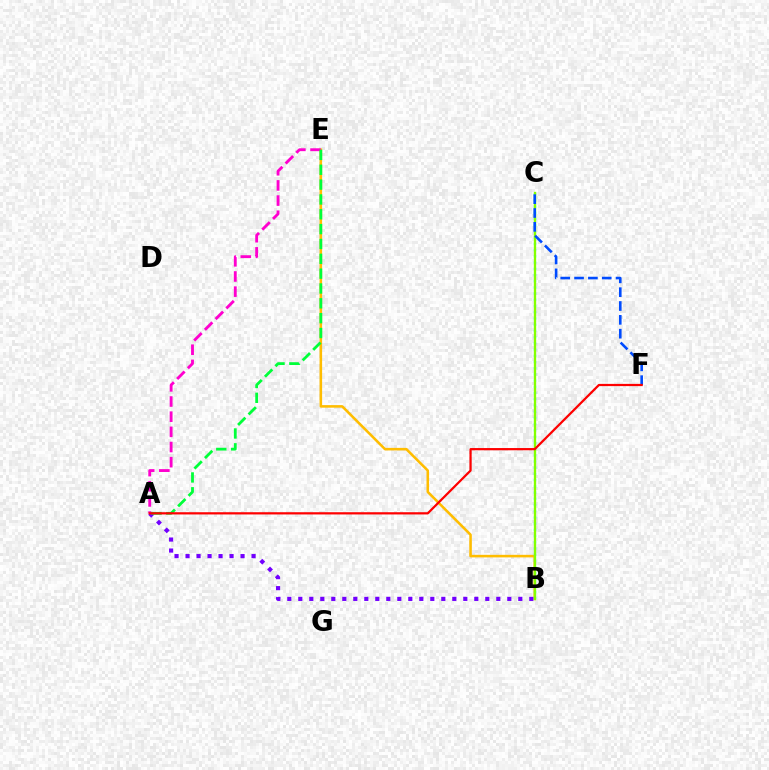{('B', 'E'): [{'color': '#ffbd00', 'line_style': 'solid', 'thickness': 1.84}], ('B', 'C'): [{'color': '#00fff6', 'line_style': 'dotted', 'thickness': 1.69}, {'color': '#84ff00', 'line_style': 'solid', 'thickness': 1.66}], ('A', 'E'): [{'color': '#ff00cf', 'line_style': 'dashed', 'thickness': 2.06}, {'color': '#00ff39', 'line_style': 'dashed', 'thickness': 2.02}], ('A', 'B'): [{'color': '#7200ff', 'line_style': 'dotted', 'thickness': 2.99}], ('C', 'F'): [{'color': '#004bff', 'line_style': 'dashed', 'thickness': 1.88}], ('A', 'F'): [{'color': '#ff0000', 'line_style': 'solid', 'thickness': 1.6}]}